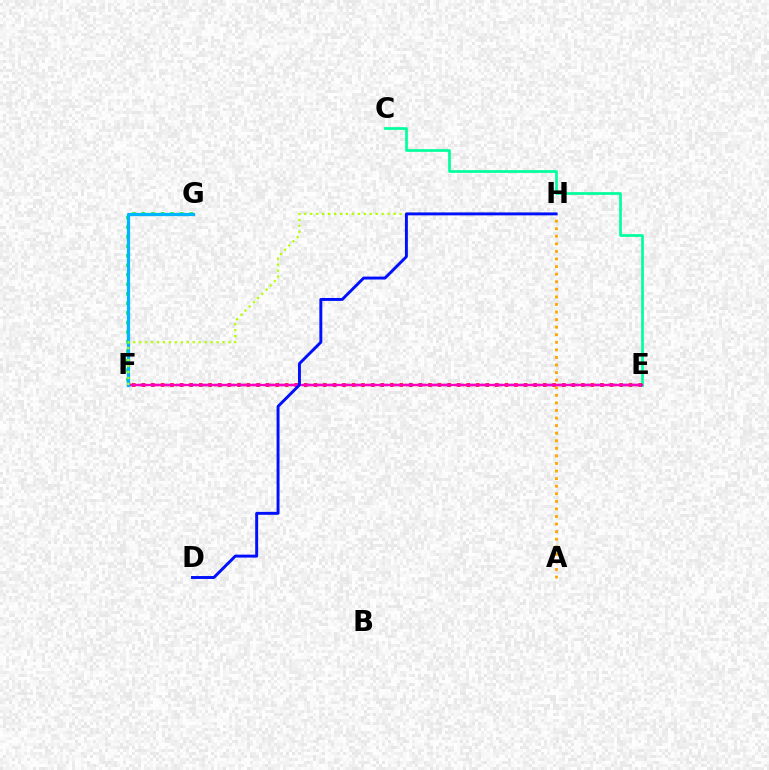{('C', 'E'): [{'color': '#00ff9d', 'line_style': 'solid', 'thickness': 1.94}], ('F', 'G'): [{'color': '#08ff00', 'line_style': 'dotted', 'thickness': 2.59}, {'color': '#00b5ff', 'line_style': 'solid', 'thickness': 2.32}], ('E', 'F'): [{'color': '#ff0000', 'line_style': 'dotted', 'thickness': 2.6}, {'color': '#9b00ff', 'line_style': 'dashed', 'thickness': 1.73}, {'color': '#ff00bd', 'line_style': 'solid', 'thickness': 1.67}], ('A', 'H'): [{'color': '#ffa500', 'line_style': 'dotted', 'thickness': 2.06}], ('F', 'H'): [{'color': '#b3ff00', 'line_style': 'dotted', 'thickness': 1.62}], ('D', 'H'): [{'color': '#0010ff', 'line_style': 'solid', 'thickness': 2.11}]}